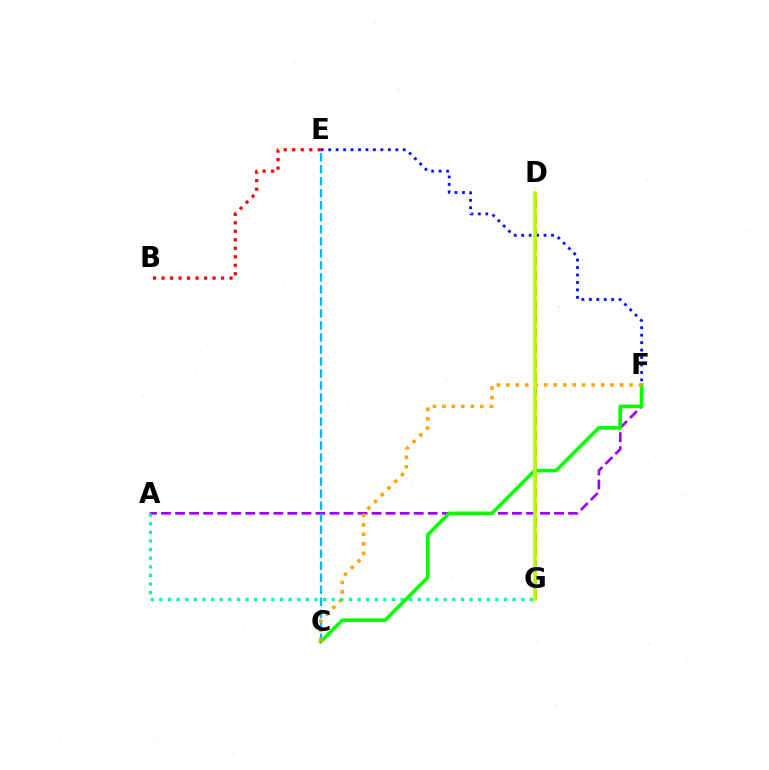{('D', 'G'): [{'color': '#ff00bd', 'line_style': 'dashed', 'thickness': 1.97}, {'color': '#b3ff00', 'line_style': 'solid', 'thickness': 2.63}], ('A', 'F'): [{'color': '#9b00ff', 'line_style': 'dashed', 'thickness': 1.91}], ('C', 'F'): [{'color': '#08ff00', 'line_style': 'solid', 'thickness': 2.6}, {'color': '#ffa500', 'line_style': 'dotted', 'thickness': 2.58}], ('C', 'E'): [{'color': '#00b5ff', 'line_style': 'dashed', 'thickness': 1.63}], ('E', 'F'): [{'color': '#0010ff', 'line_style': 'dotted', 'thickness': 2.03}], ('A', 'G'): [{'color': '#00ff9d', 'line_style': 'dotted', 'thickness': 2.34}], ('B', 'E'): [{'color': '#ff0000', 'line_style': 'dotted', 'thickness': 2.31}]}